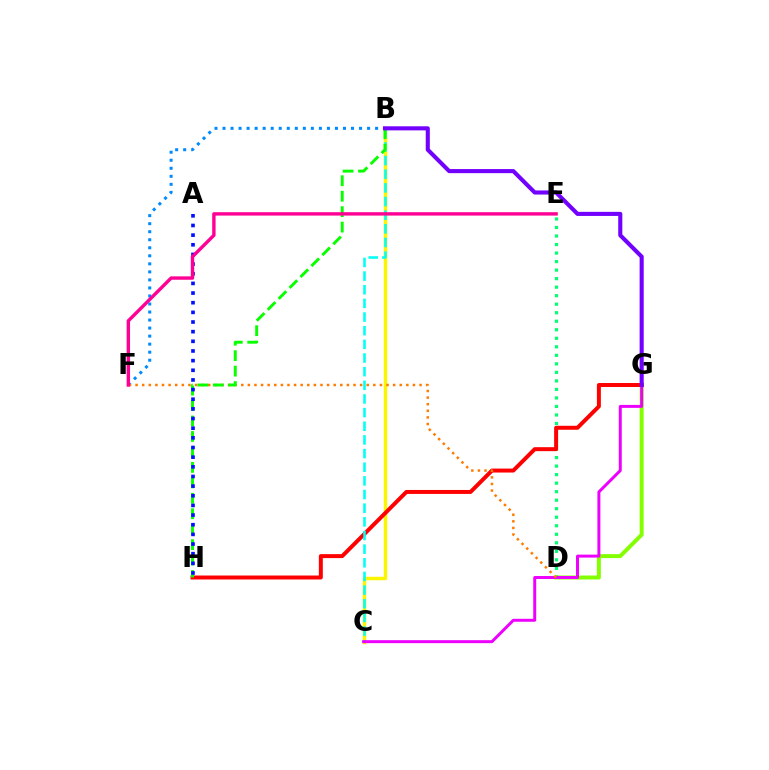{('D', 'E'): [{'color': '#00ff74', 'line_style': 'dotted', 'thickness': 2.32}], ('D', 'G'): [{'color': '#84ff00', 'line_style': 'solid', 'thickness': 2.84}], ('B', 'C'): [{'color': '#fcf500', 'line_style': 'solid', 'thickness': 2.5}, {'color': '#00fff6', 'line_style': 'dashed', 'thickness': 1.85}], ('G', 'H'): [{'color': '#ff0000', 'line_style': 'solid', 'thickness': 2.86}], ('B', 'F'): [{'color': '#008cff', 'line_style': 'dotted', 'thickness': 2.18}], ('C', 'G'): [{'color': '#ee00ff', 'line_style': 'solid', 'thickness': 2.14}], ('D', 'F'): [{'color': '#ff7c00', 'line_style': 'dotted', 'thickness': 1.79}], ('B', 'H'): [{'color': '#08ff00', 'line_style': 'dashed', 'thickness': 2.1}], ('A', 'H'): [{'color': '#0010ff', 'line_style': 'dotted', 'thickness': 2.62}], ('B', 'G'): [{'color': '#7200ff', 'line_style': 'solid', 'thickness': 2.94}], ('E', 'F'): [{'color': '#ff0094', 'line_style': 'solid', 'thickness': 2.44}]}